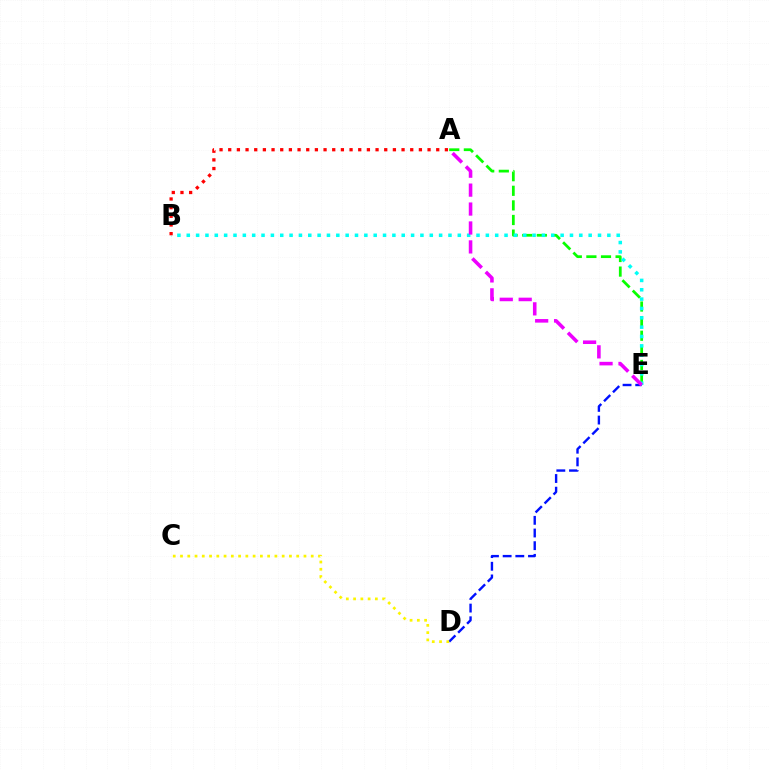{('D', 'E'): [{'color': '#0010ff', 'line_style': 'dashed', 'thickness': 1.72}], ('A', 'E'): [{'color': '#08ff00', 'line_style': 'dashed', 'thickness': 1.98}, {'color': '#ee00ff', 'line_style': 'dashed', 'thickness': 2.57}], ('B', 'E'): [{'color': '#00fff6', 'line_style': 'dotted', 'thickness': 2.54}], ('C', 'D'): [{'color': '#fcf500', 'line_style': 'dotted', 'thickness': 1.97}], ('A', 'B'): [{'color': '#ff0000', 'line_style': 'dotted', 'thickness': 2.35}]}